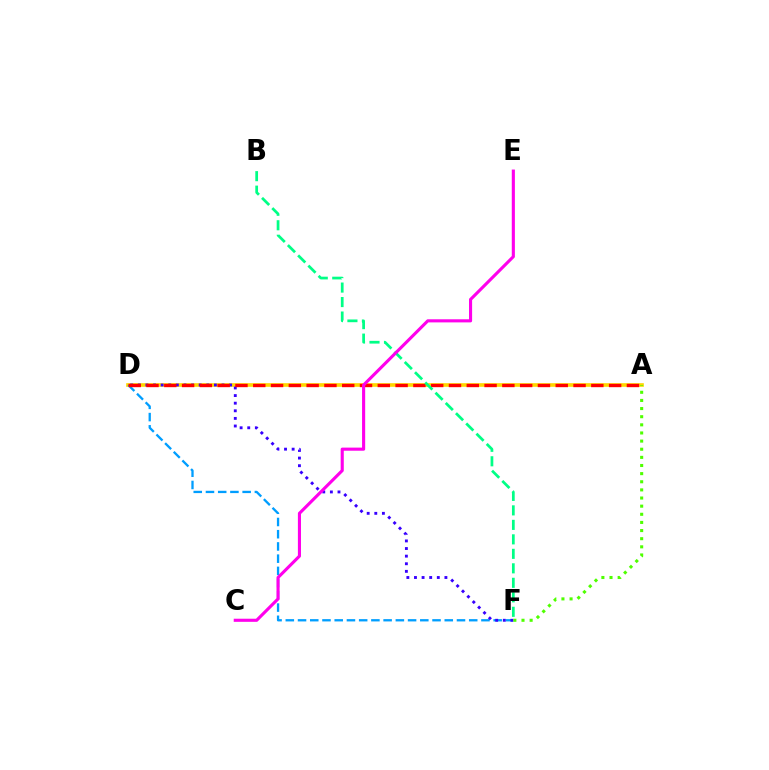{('A', 'D'): [{'color': '#ffd500', 'line_style': 'solid', 'thickness': 2.62}, {'color': '#ff0000', 'line_style': 'dashed', 'thickness': 2.42}], ('D', 'F'): [{'color': '#009eff', 'line_style': 'dashed', 'thickness': 1.66}, {'color': '#3700ff', 'line_style': 'dotted', 'thickness': 2.07}], ('A', 'F'): [{'color': '#4fff00', 'line_style': 'dotted', 'thickness': 2.21}], ('B', 'F'): [{'color': '#00ff86', 'line_style': 'dashed', 'thickness': 1.97}], ('C', 'E'): [{'color': '#ff00ed', 'line_style': 'solid', 'thickness': 2.24}]}